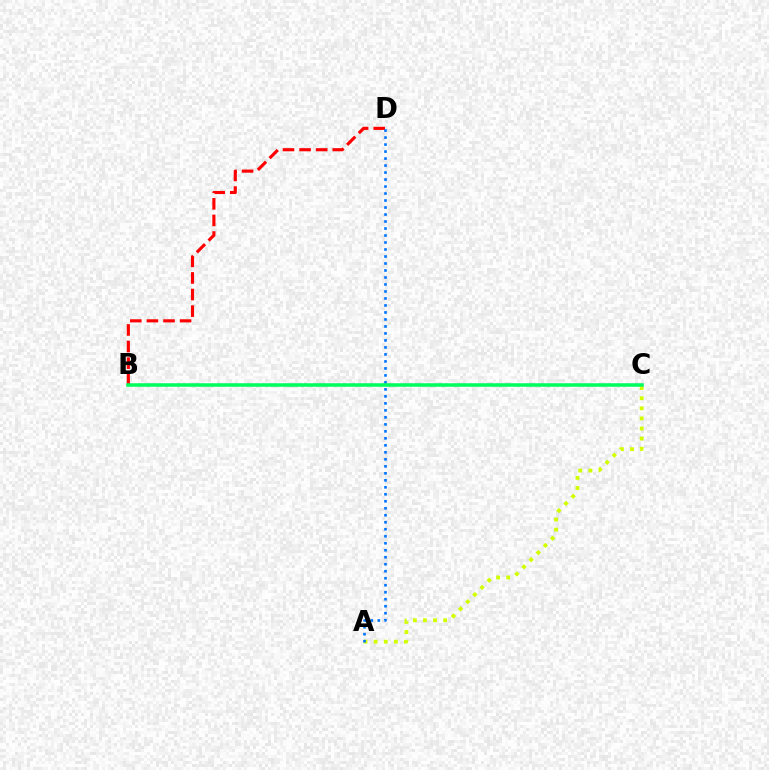{('A', 'C'): [{'color': '#d1ff00', 'line_style': 'dotted', 'thickness': 2.74}], ('B', 'C'): [{'color': '#b900ff', 'line_style': 'solid', 'thickness': 1.54}, {'color': '#00ff5c', 'line_style': 'solid', 'thickness': 2.52}], ('B', 'D'): [{'color': '#ff0000', 'line_style': 'dashed', 'thickness': 2.25}], ('A', 'D'): [{'color': '#0074ff', 'line_style': 'dotted', 'thickness': 1.9}]}